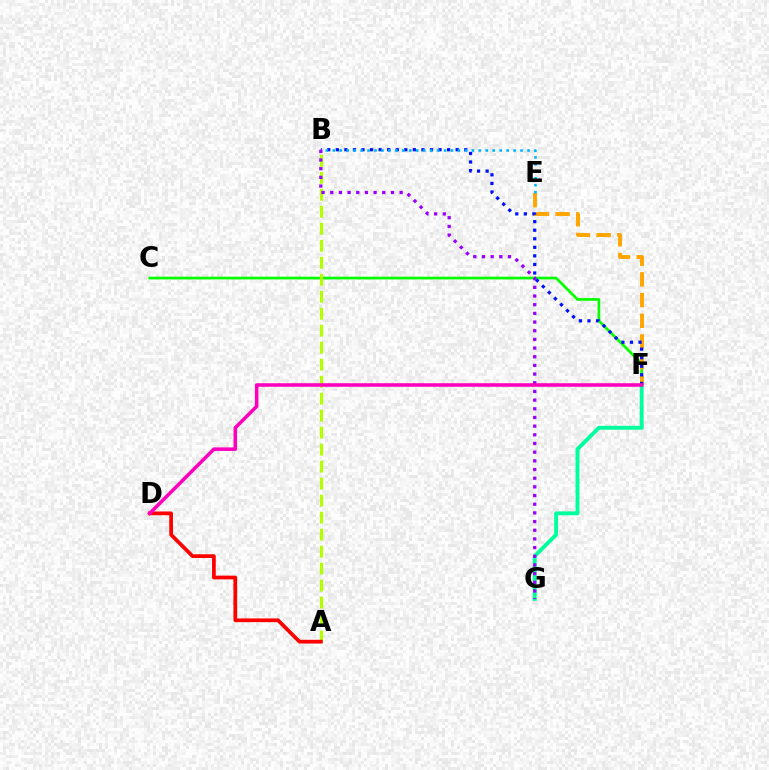{('C', 'F'): [{'color': '#08ff00', 'line_style': 'solid', 'thickness': 1.97}], ('A', 'B'): [{'color': '#b3ff00', 'line_style': 'dashed', 'thickness': 2.31}], ('E', 'F'): [{'color': '#ffa500', 'line_style': 'dashed', 'thickness': 2.81}], ('A', 'D'): [{'color': '#ff0000', 'line_style': 'solid', 'thickness': 2.68}], ('F', 'G'): [{'color': '#00ff9d', 'line_style': 'solid', 'thickness': 2.8}], ('B', 'F'): [{'color': '#0010ff', 'line_style': 'dotted', 'thickness': 2.33}], ('B', 'E'): [{'color': '#00b5ff', 'line_style': 'dotted', 'thickness': 1.89}], ('B', 'G'): [{'color': '#9b00ff', 'line_style': 'dotted', 'thickness': 2.36}], ('D', 'F'): [{'color': '#ff00bd', 'line_style': 'solid', 'thickness': 2.56}]}